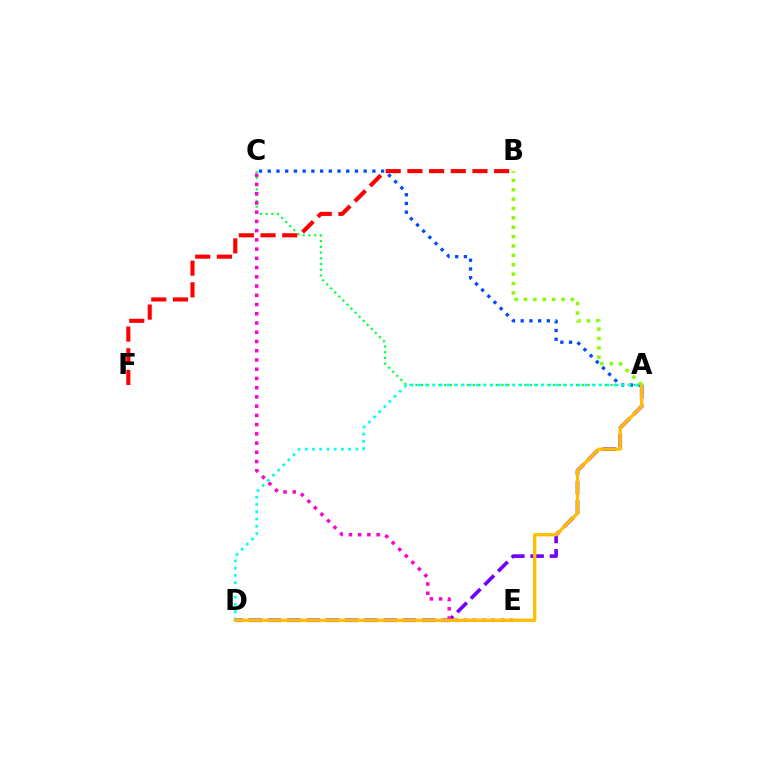{('A', 'C'): [{'color': '#00ff39', 'line_style': 'dotted', 'thickness': 1.56}, {'color': '#004bff', 'line_style': 'dotted', 'thickness': 2.37}], ('A', 'D'): [{'color': '#7200ff', 'line_style': 'dashed', 'thickness': 2.62}, {'color': '#00fff6', 'line_style': 'dotted', 'thickness': 1.97}, {'color': '#ffbd00', 'line_style': 'solid', 'thickness': 2.36}], ('C', 'E'): [{'color': '#ff00cf', 'line_style': 'dotted', 'thickness': 2.51}], ('B', 'F'): [{'color': '#ff0000', 'line_style': 'dashed', 'thickness': 2.95}], ('A', 'B'): [{'color': '#84ff00', 'line_style': 'dotted', 'thickness': 2.55}]}